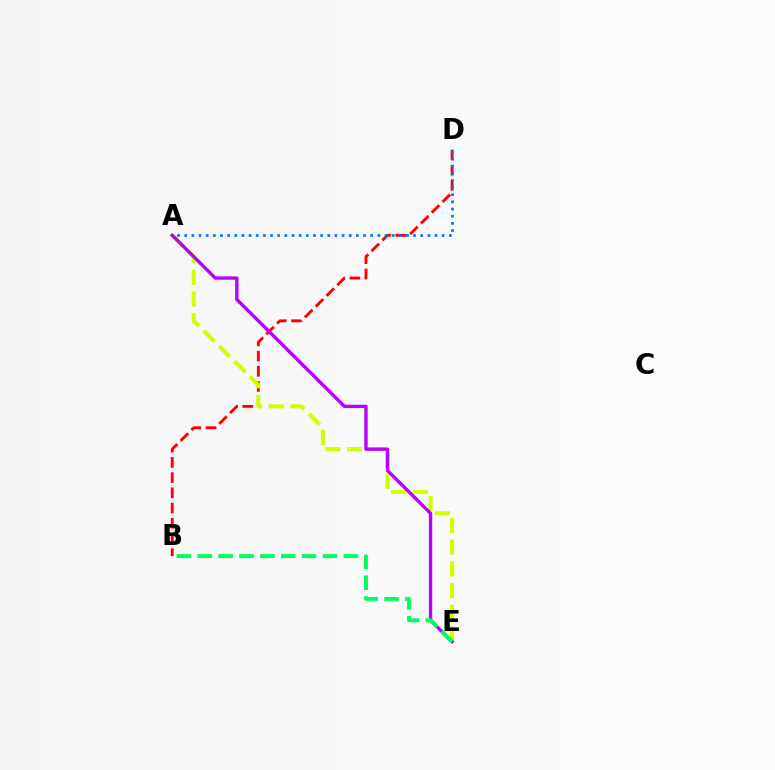{('B', 'D'): [{'color': '#ff0000', 'line_style': 'dashed', 'thickness': 2.07}], ('A', 'E'): [{'color': '#d1ff00', 'line_style': 'dashed', 'thickness': 2.95}, {'color': '#b900ff', 'line_style': 'solid', 'thickness': 2.41}], ('A', 'D'): [{'color': '#0074ff', 'line_style': 'dotted', 'thickness': 1.94}], ('B', 'E'): [{'color': '#00ff5c', 'line_style': 'dashed', 'thickness': 2.83}]}